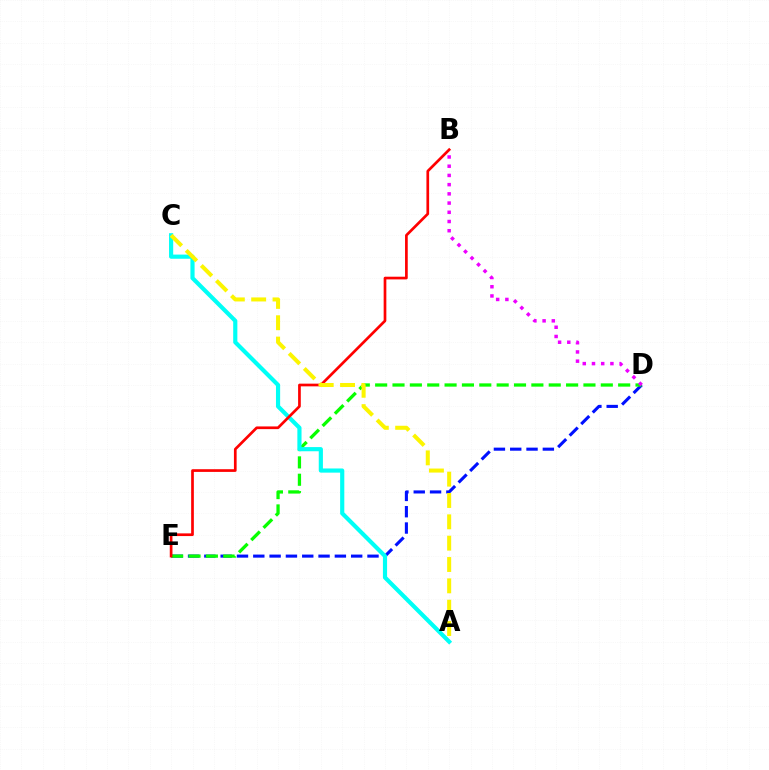{('D', 'E'): [{'color': '#0010ff', 'line_style': 'dashed', 'thickness': 2.22}, {'color': '#08ff00', 'line_style': 'dashed', 'thickness': 2.36}], ('A', 'C'): [{'color': '#00fff6', 'line_style': 'solid', 'thickness': 3.0}, {'color': '#fcf500', 'line_style': 'dashed', 'thickness': 2.9}], ('B', 'E'): [{'color': '#ff0000', 'line_style': 'solid', 'thickness': 1.94}], ('B', 'D'): [{'color': '#ee00ff', 'line_style': 'dotted', 'thickness': 2.5}]}